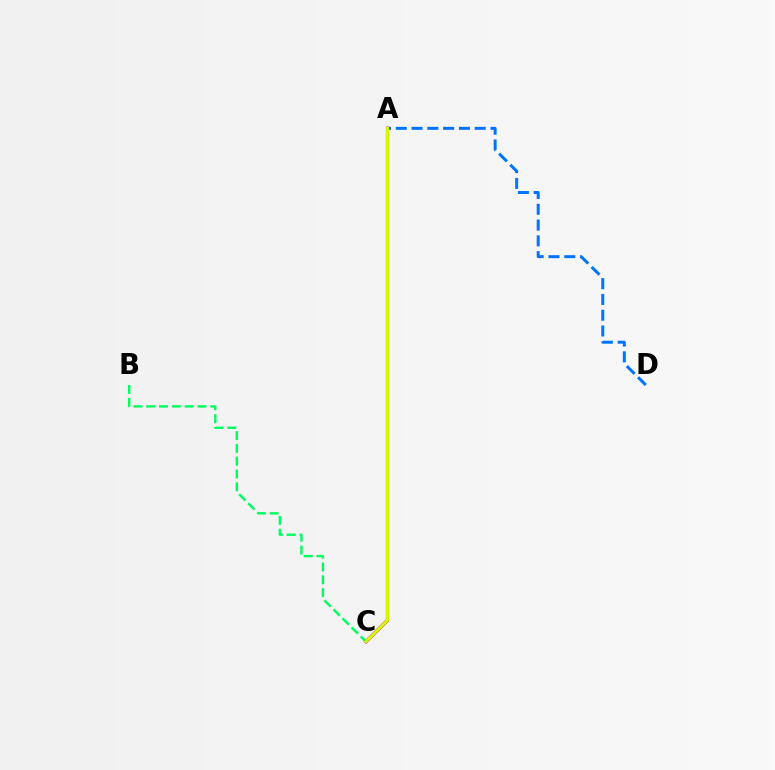{('A', 'D'): [{'color': '#0074ff', 'line_style': 'dashed', 'thickness': 2.15}], ('A', 'C'): [{'color': '#b900ff', 'line_style': 'solid', 'thickness': 2.28}, {'color': '#ff0000', 'line_style': 'solid', 'thickness': 2.14}, {'color': '#d1ff00', 'line_style': 'solid', 'thickness': 2.09}], ('B', 'C'): [{'color': '#00ff5c', 'line_style': 'dashed', 'thickness': 1.74}]}